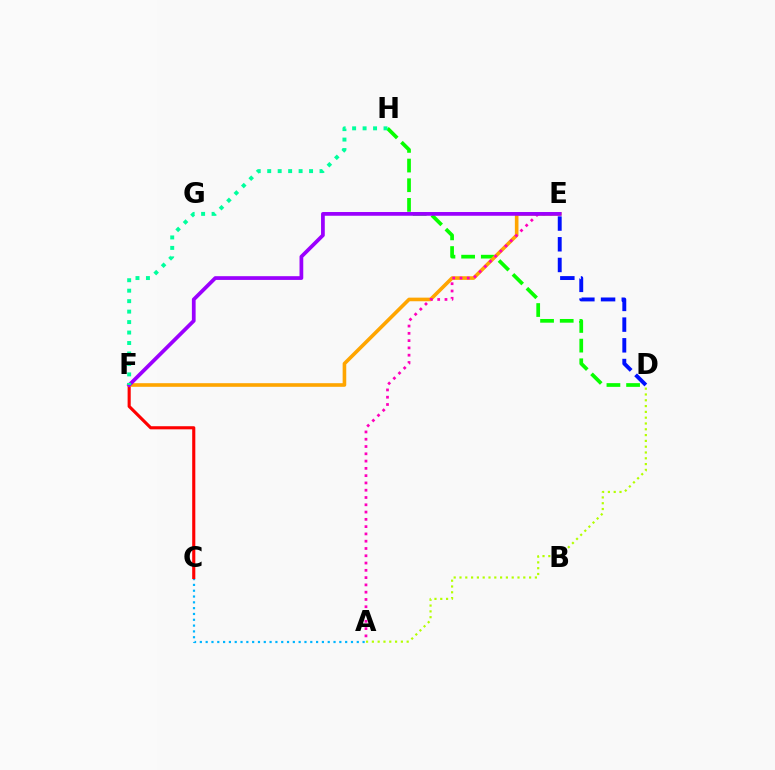{('A', 'C'): [{'color': '#00b5ff', 'line_style': 'dotted', 'thickness': 1.58}], ('C', 'F'): [{'color': '#ff0000', 'line_style': 'solid', 'thickness': 2.24}], ('A', 'D'): [{'color': '#b3ff00', 'line_style': 'dotted', 'thickness': 1.58}], ('D', 'H'): [{'color': '#08ff00', 'line_style': 'dashed', 'thickness': 2.67}], ('E', 'F'): [{'color': '#ffa500', 'line_style': 'solid', 'thickness': 2.6}, {'color': '#9b00ff', 'line_style': 'solid', 'thickness': 2.69}], ('A', 'E'): [{'color': '#ff00bd', 'line_style': 'dotted', 'thickness': 1.98}], ('D', 'E'): [{'color': '#0010ff', 'line_style': 'dashed', 'thickness': 2.81}], ('F', 'H'): [{'color': '#00ff9d', 'line_style': 'dotted', 'thickness': 2.84}]}